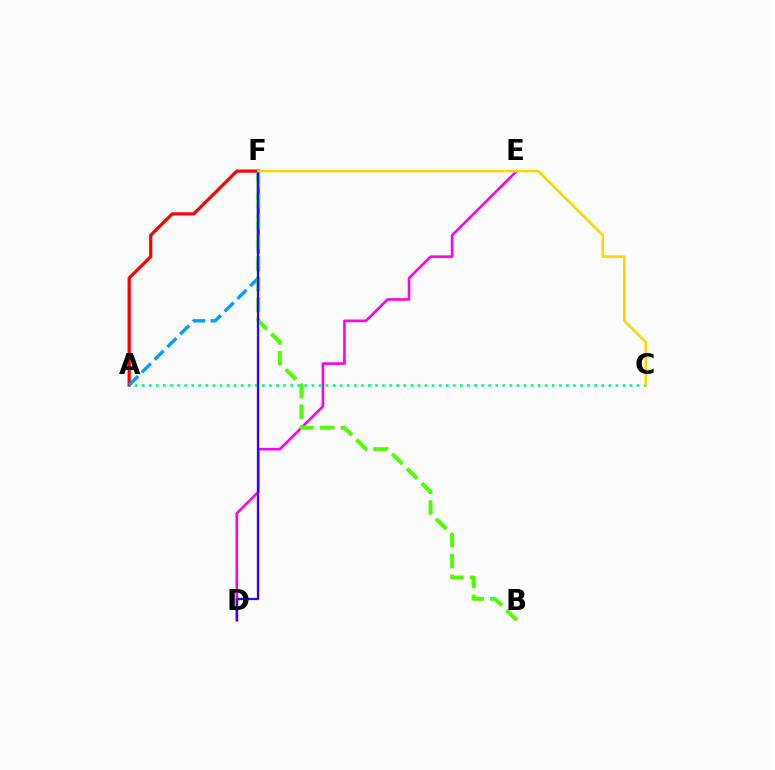{('A', 'C'): [{'color': '#00ff86', 'line_style': 'dotted', 'thickness': 1.92}], ('D', 'E'): [{'color': '#ff00ed', 'line_style': 'solid', 'thickness': 1.87}], ('A', 'F'): [{'color': '#ff0000', 'line_style': 'solid', 'thickness': 2.31}, {'color': '#009eff', 'line_style': 'dashed', 'thickness': 2.44}], ('B', 'F'): [{'color': '#4fff00', 'line_style': 'dashed', 'thickness': 2.83}], ('D', 'F'): [{'color': '#3700ff', 'line_style': 'solid', 'thickness': 1.64}], ('C', 'F'): [{'color': '#ffd500', 'line_style': 'solid', 'thickness': 1.84}]}